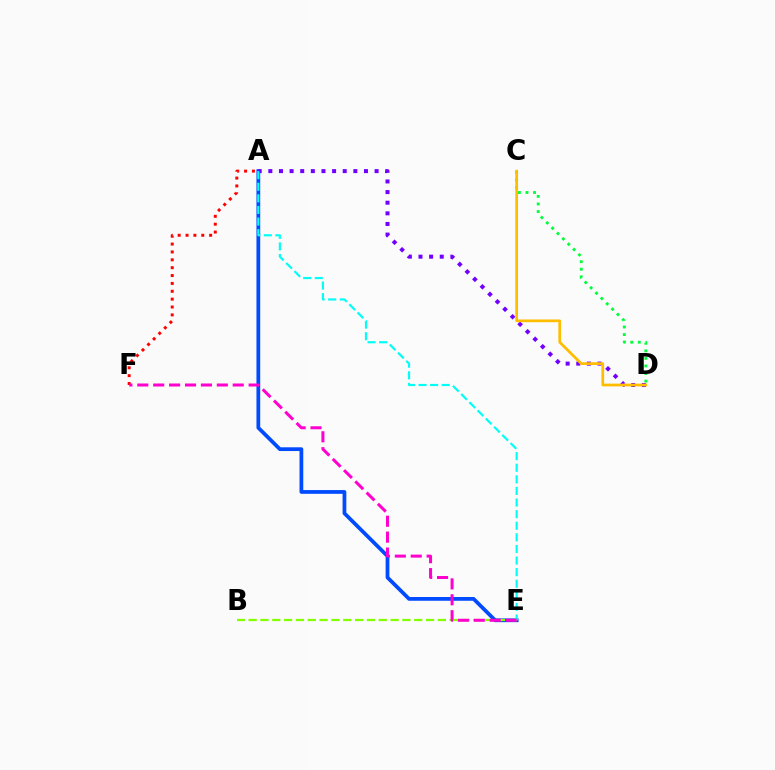{('A', 'E'): [{'color': '#004bff', 'line_style': 'solid', 'thickness': 2.7}, {'color': '#00fff6', 'line_style': 'dashed', 'thickness': 1.58}], ('A', 'F'): [{'color': '#ff0000', 'line_style': 'dotted', 'thickness': 2.14}], ('A', 'D'): [{'color': '#7200ff', 'line_style': 'dotted', 'thickness': 2.89}], ('B', 'E'): [{'color': '#84ff00', 'line_style': 'dashed', 'thickness': 1.61}], ('C', 'D'): [{'color': '#00ff39', 'line_style': 'dotted', 'thickness': 2.06}, {'color': '#ffbd00', 'line_style': 'solid', 'thickness': 1.96}], ('E', 'F'): [{'color': '#ff00cf', 'line_style': 'dashed', 'thickness': 2.16}]}